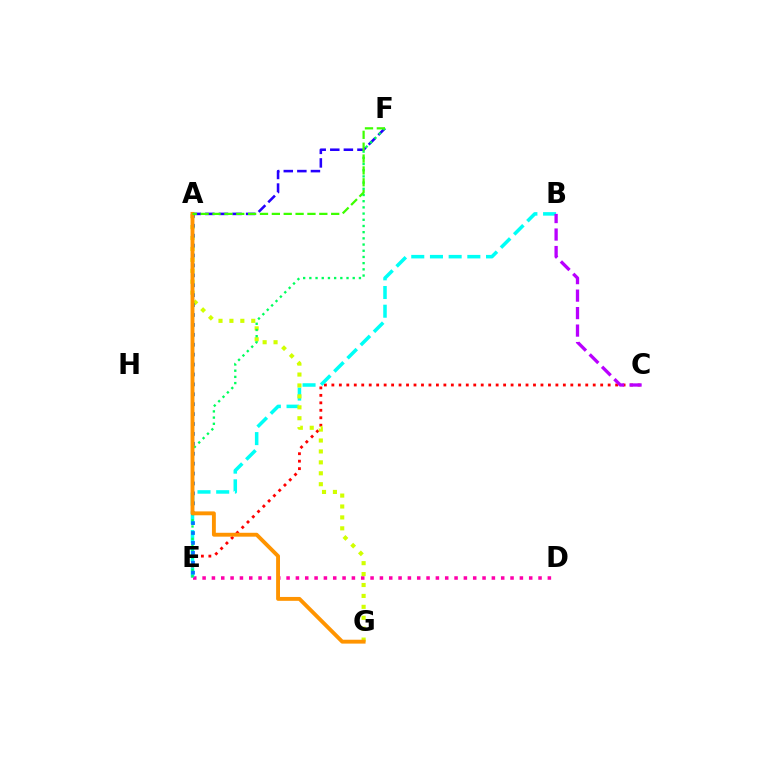{('A', 'F'): [{'color': '#2500ff', 'line_style': 'dashed', 'thickness': 1.85}, {'color': '#3dff00', 'line_style': 'dashed', 'thickness': 1.61}], ('C', 'E'): [{'color': '#ff0000', 'line_style': 'dotted', 'thickness': 2.03}], ('D', 'E'): [{'color': '#ff00ac', 'line_style': 'dotted', 'thickness': 2.54}], ('B', 'E'): [{'color': '#00fff6', 'line_style': 'dashed', 'thickness': 2.54}], ('A', 'G'): [{'color': '#d1ff00', 'line_style': 'dotted', 'thickness': 2.97}, {'color': '#ff9400', 'line_style': 'solid', 'thickness': 2.79}], ('E', 'F'): [{'color': '#00ff5c', 'line_style': 'dotted', 'thickness': 1.68}], ('A', 'E'): [{'color': '#0074ff', 'line_style': 'dotted', 'thickness': 2.69}], ('B', 'C'): [{'color': '#b900ff', 'line_style': 'dashed', 'thickness': 2.38}]}